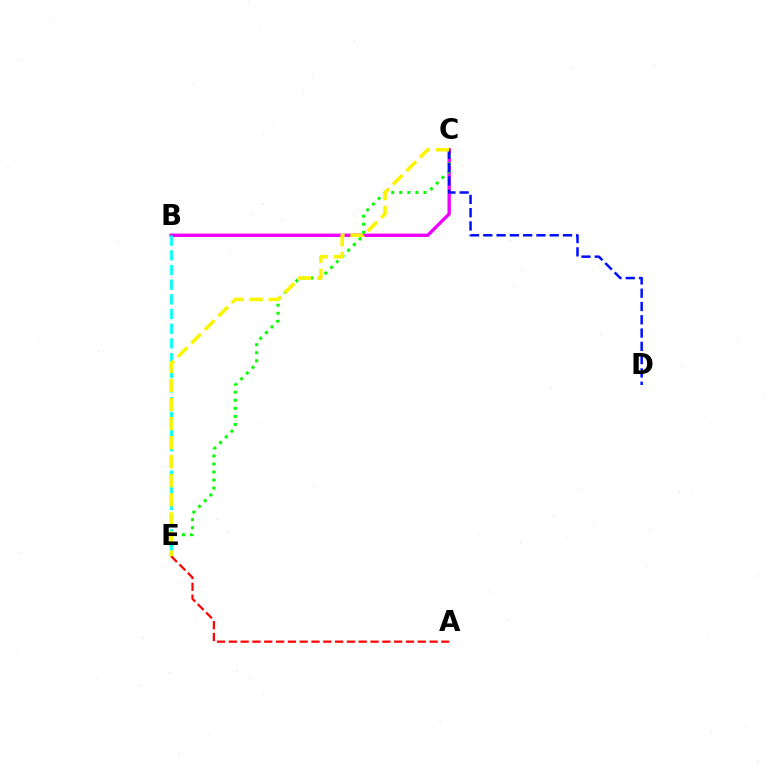{('B', 'C'): [{'color': '#ee00ff', 'line_style': 'solid', 'thickness': 2.41}], ('C', 'E'): [{'color': '#08ff00', 'line_style': 'dotted', 'thickness': 2.19}, {'color': '#fcf500', 'line_style': 'dashed', 'thickness': 2.59}], ('B', 'E'): [{'color': '#00fff6', 'line_style': 'dashed', 'thickness': 1.99}], ('A', 'E'): [{'color': '#ff0000', 'line_style': 'dashed', 'thickness': 1.6}], ('C', 'D'): [{'color': '#0010ff', 'line_style': 'dashed', 'thickness': 1.8}]}